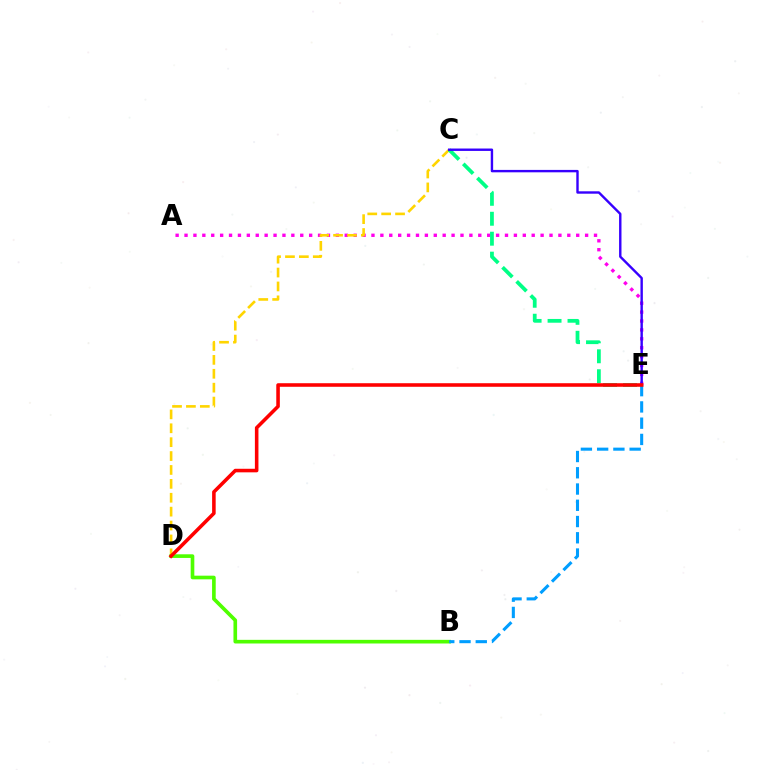{('A', 'E'): [{'color': '#ff00ed', 'line_style': 'dotted', 'thickness': 2.42}], ('C', 'D'): [{'color': '#ffd500', 'line_style': 'dashed', 'thickness': 1.89}], ('B', 'D'): [{'color': '#4fff00', 'line_style': 'solid', 'thickness': 2.62}], ('B', 'E'): [{'color': '#009eff', 'line_style': 'dashed', 'thickness': 2.21}], ('C', 'E'): [{'color': '#00ff86', 'line_style': 'dashed', 'thickness': 2.71}, {'color': '#3700ff', 'line_style': 'solid', 'thickness': 1.73}], ('D', 'E'): [{'color': '#ff0000', 'line_style': 'solid', 'thickness': 2.56}]}